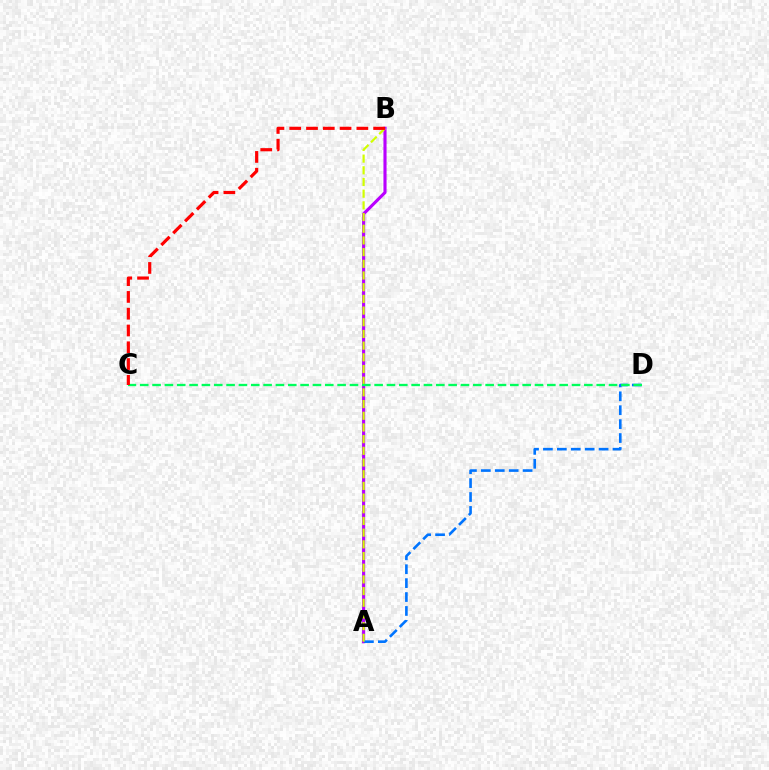{('A', 'B'): [{'color': '#b900ff', 'line_style': 'solid', 'thickness': 2.25}, {'color': '#d1ff00', 'line_style': 'dashed', 'thickness': 1.59}], ('A', 'D'): [{'color': '#0074ff', 'line_style': 'dashed', 'thickness': 1.89}], ('C', 'D'): [{'color': '#00ff5c', 'line_style': 'dashed', 'thickness': 1.68}], ('B', 'C'): [{'color': '#ff0000', 'line_style': 'dashed', 'thickness': 2.28}]}